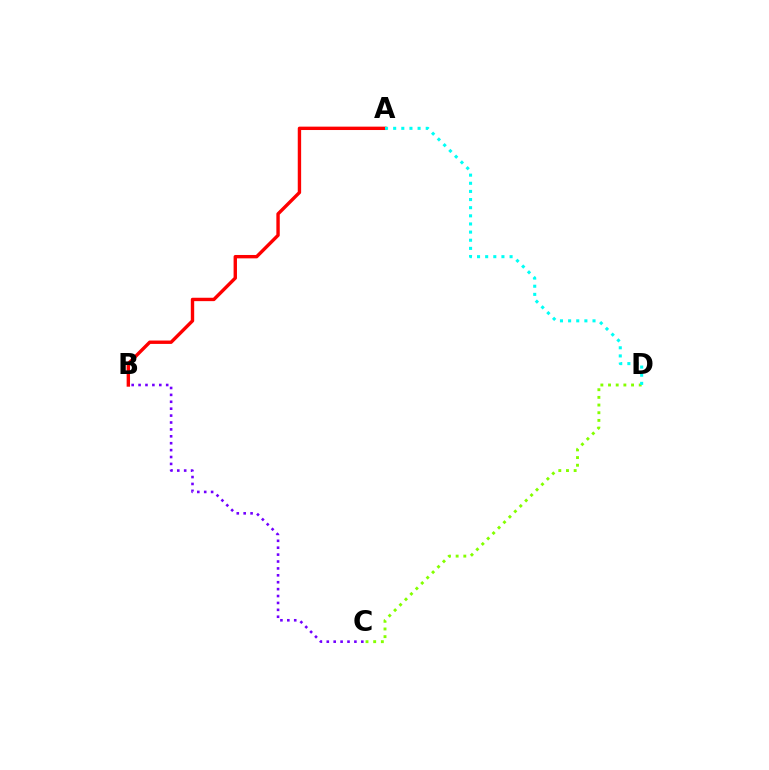{('C', 'D'): [{'color': '#84ff00', 'line_style': 'dotted', 'thickness': 2.08}], ('B', 'C'): [{'color': '#7200ff', 'line_style': 'dotted', 'thickness': 1.88}], ('A', 'B'): [{'color': '#ff0000', 'line_style': 'solid', 'thickness': 2.43}], ('A', 'D'): [{'color': '#00fff6', 'line_style': 'dotted', 'thickness': 2.21}]}